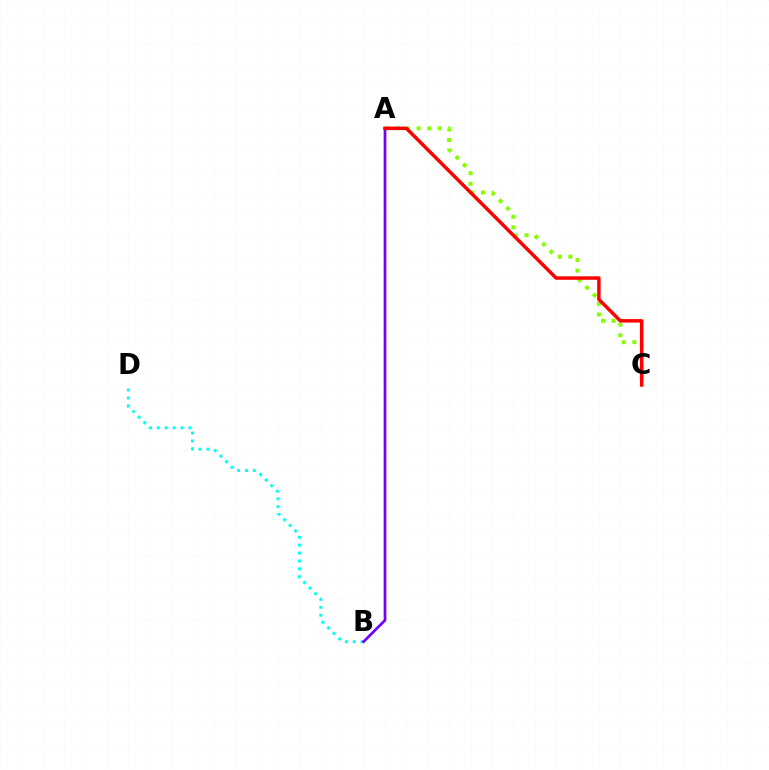{('B', 'D'): [{'color': '#00fff6', 'line_style': 'dotted', 'thickness': 2.14}], ('A', 'C'): [{'color': '#84ff00', 'line_style': 'dotted', 'thickness': 2.86}, {'color': '#ff0000', 'line_style': 'solid', 'thickness': 2.5}], ('A', 'B'): [{'color': '#7200ff', 'line_style': 'solid', 'thickness': 1.94}]}